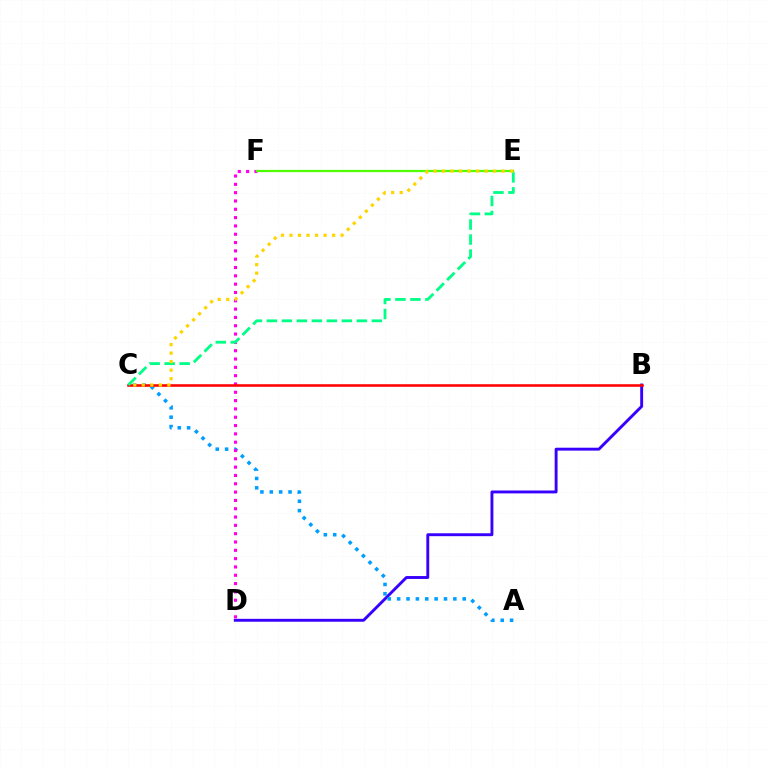{('B', 'D'): [{'color': '#3700ff', 'line_style': 'solid', 'thickness': 2.09}], ('A', 'C'): [{'color': '#009eff', 'line_style': 'dotted', 'thickness': 2.55}], ('D', 'F'): [{'color': '#ff00ed', 'line_style': 'dotted', 'thickness': 2.26}], ('B', 'C'): [{'color': '#ff0000', 'line_style': 'solid', 'thickness': 1.85}], ('E', 'F'): [{'color': '#4fff00', 'line_style': 'solid', 'thickness': 1.62}], ('C', 'E'): [{'color': '#00ff86', 'line_style': 'dashed', 'thickness': 2.04}, {'color': '#ffd500', 'line_style': 'dotted', 'thickness': 2.32}]}